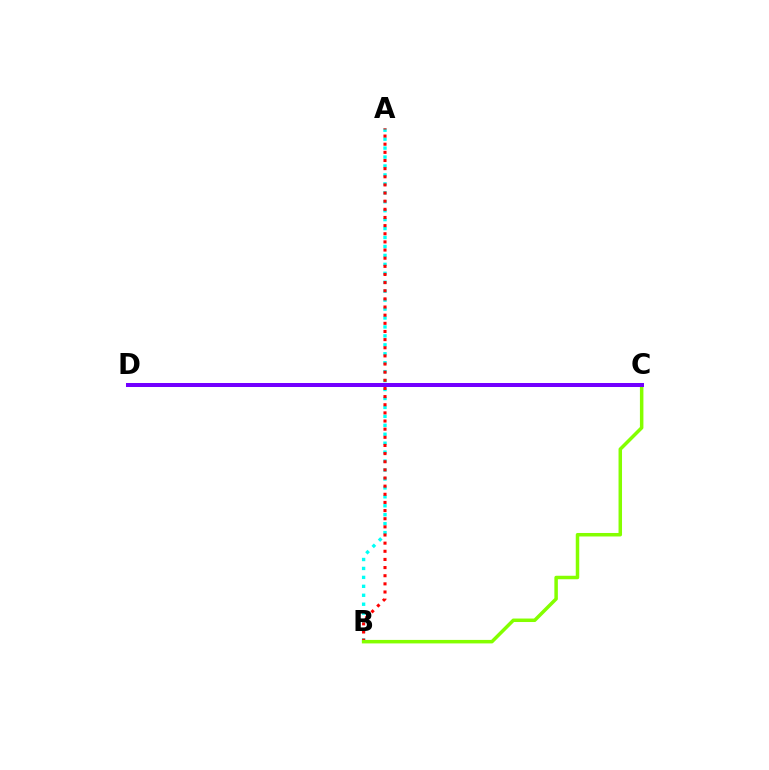{('A', 'B'): [{'color': '#00fff6', 'line_style': 'dotted', 'thickness': 2.43}, {'color': '#ff0000', 'line_style': 'dotted', 'thickness': 2.21}], ('B', 'C'): [{'color': '#84ff00', 'line_style': 'solid', 'thickness': 2.52}], ('C', 'D'): [{'color': '#7200ff', 'line_style': 'solid', 'thickness': 2.88}]}